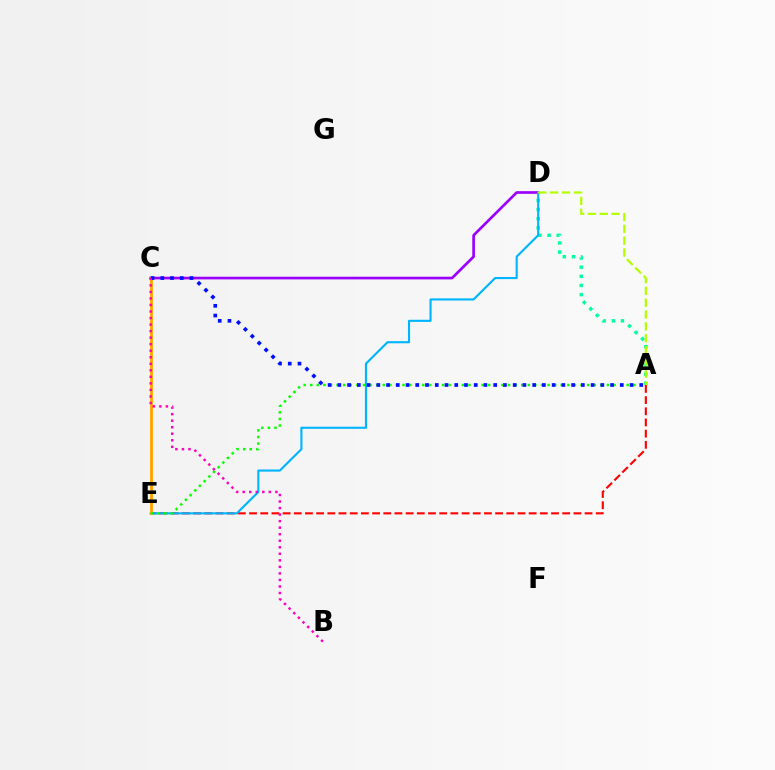{('A', 'E'): [{'color': '#ff0000', 'line_style': 'dashed', 'thickness': 1.52}, {'color': '#08ff00', 'line_style': 'dotted', 'thickness': 1.79}], ('A', 'D'): [{'color': '#00ff9d', 'line_style': 'dotted', 'thickness': 2.49}, {'color': '#b3ff00', 'line_style': 'dashed', 'thickness': 1.61}], ('C', 'D'): [{'color': '#9b00ff', 'line_style': 'solid', 'thickness': 1.93}], ('D', 'E'): [{'color': '#00b5ff', 'line_style': 'solid', 'thickness': 1.53}], ('C', 'E'): [{'color': '#ffa500', 'line_style': 'solid', 'thickness': 2.06}], ('A', 'C'): [{'color': '#0010ff', 'line_style': 'dotted', 'thickness': 2.65}], ('B', 'C'): [{'color': '#ff00bd', 'line_style': 'dotted', 'thickness': 1.78}]}